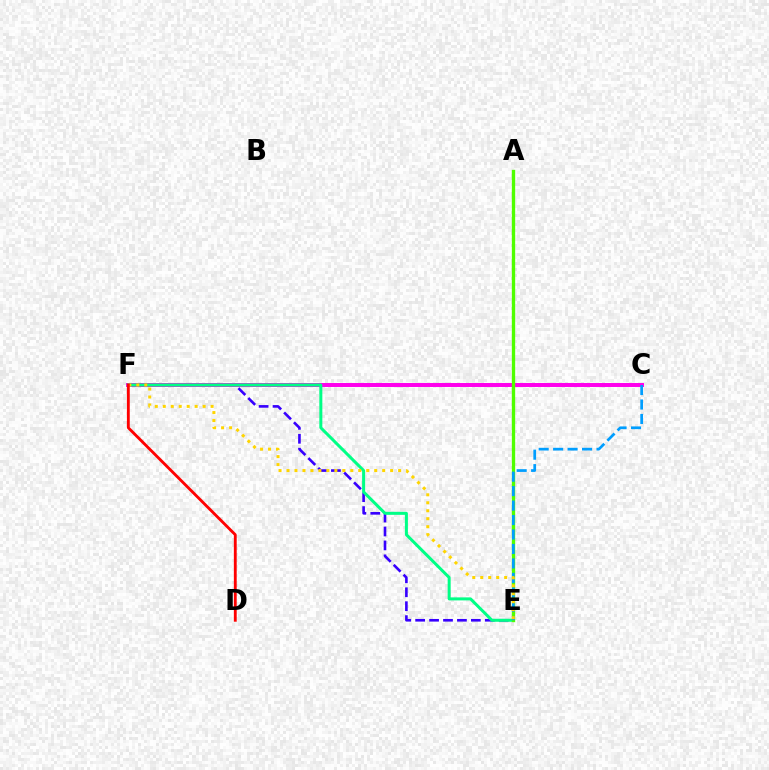{('E', 'F'): [{'color': '#3700ff', 'line_style': 'dashed', 'thickness': 1.89}, {'color': '#00ff86', 'line_style': 'solid', 'thickness': 2.17}, {'color': '#ffd500', 'line_style': 'dotted', 'thickness': 2.17}], ('C', 'F'): [{'color': '#ff00ed', 'line_style': 'solid', 'thickness': 2.86}], ('A', 'E'): [{'color': '#4fff00', 'line_style': 'solid', 'thickness': 2.4}], ('C', 'E'): [{'color': '#009eff', 'line_style': 'dashed', 'thickness': 1.96}], ('D', 'F'): [{'color': '#ff0000', 'line_style': 'solid', 'thickness': 2.05}]}